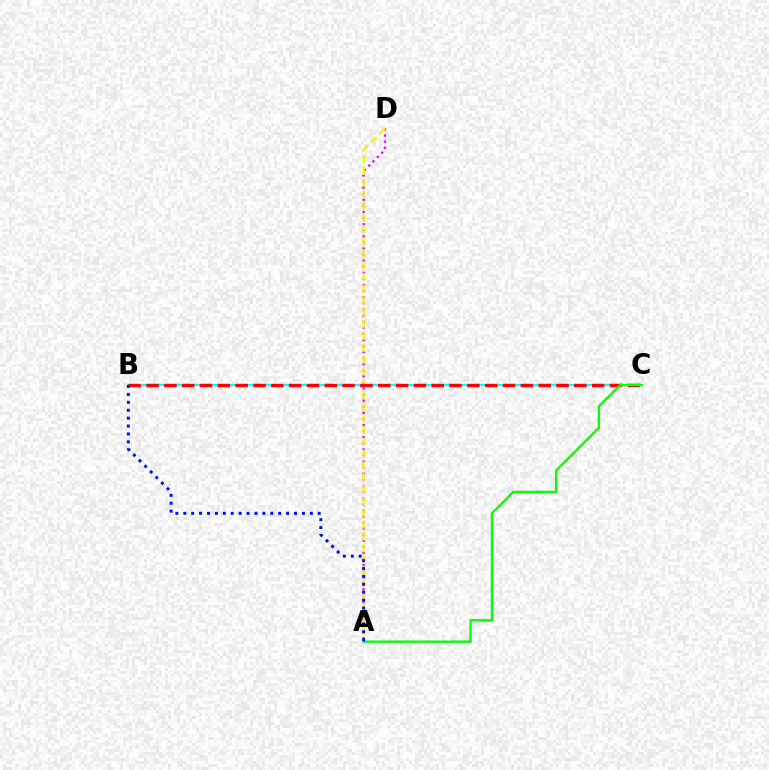{('B', 'C'): [{'color': '#00fff6', 'line_style': 'solid', 'thickness': 1.57}, {'color': '#ff0000', 'line_style': 'dashed', 'thickness': 2.42}], ('A', 'D'): [{'color': '#ee00ff', 'line_style': 'dotted', 'thickness': 1.65}, {'color': '#fcf500', 'line_style': 'dashed', 'thickness': 1.6}], ('A', 'C'): [{'color': '#08ff00', 'line_style': 'solid', 'thickness': 1.71}], ('A', 'B'): [{'color': '#0010ff', 'line_style': 'dotted', 'thickness': 2.15}]}